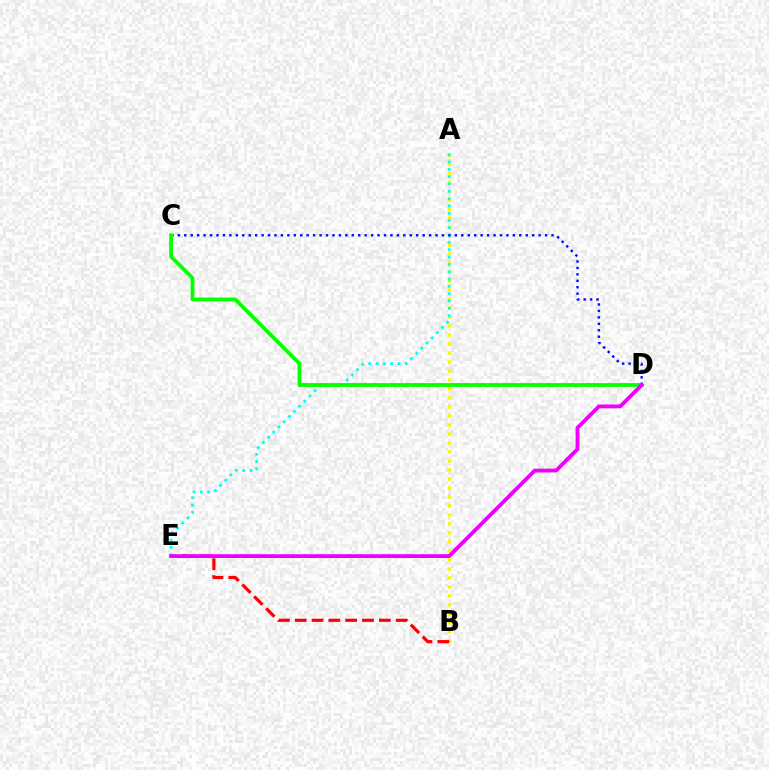{('A', 'B'): [{'color': '#fcf500', 'line_style': 'dotted', 'thickness': 2.44}], ('A', 'E'): [{'color': '#00fff6', 'line_style': 'dotted', 'thickness': 1.99}], ('C', 'D'): [{'color': '#0010ff', 'line_style': 'dotted', 'thickness': 1.75}, {'color': '#08ff00', 'line_style': 'solid', 'thickness': 2.73}], ('B', 'E'): [{'color': '#ff0000', 'line_style': 'dashed', 'thickness': 2.29}], ('D', 'E'): [{'color': '#ee00ff', 'line_style': 'solid', 'thickness': 2.74}]}